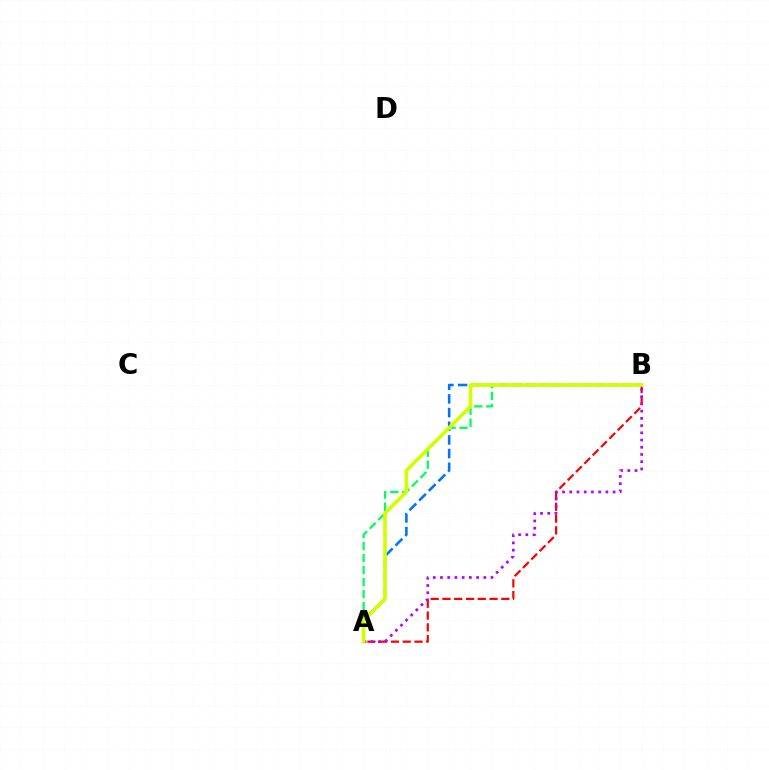{('A', 'B'): [{'color': '#0074ff', 'line_style': 'dashed', 'thickness': 1.86}, {'color': '#ff0000', 'line_style': 'dashed', 'thickness': 1.6}, {'color': '#00ff5c', 'line_style': 'dashed', 'thickness': 1.64}, {'color': '#b900ff', 'line_style': 'dotted', 'thickness': 1.96}, {'color': '#d1ff00', 'line_style': 'solid', 'thickness': 2.61}]}